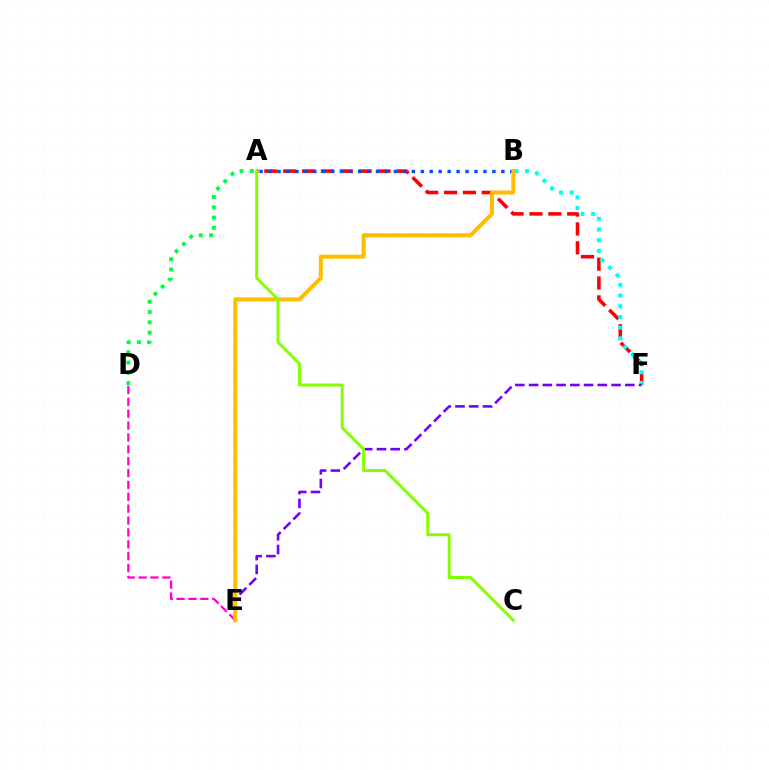{('A', 'F'): [{'color': '#ff0000', 'line_style': 'dashed', 'thickness': 2.56}], ('B', 'F'): [{'color': '#00fff6', 'line_style': 'dotted', 'thickness': 2.91}], ('E', 'F'): [{'color': '#7200ff', 'line_style': 'dashed', 'thickness': 1.87}], ('D', 'E'): [{'color': '#ff00cf', 'line_style': 'dashed', 'thickness': 1.61}], ('A', 'B'): [{'color': '#004bff', 'line_style': 'dotted', 'thickness': 2.43}], ('B', 'E'): [{'color': '#ffbd00', 'line_style': 'solid', 'thickness': 2.91}], ('A', 'C'): [{'color': '#84ff00', 'line_style': 'solid', 'thickness': 2.15}], ('A', 'D'): [{'color': '#00ff39', 'line_style': 'dotted', 'thickness': 2.79}]}